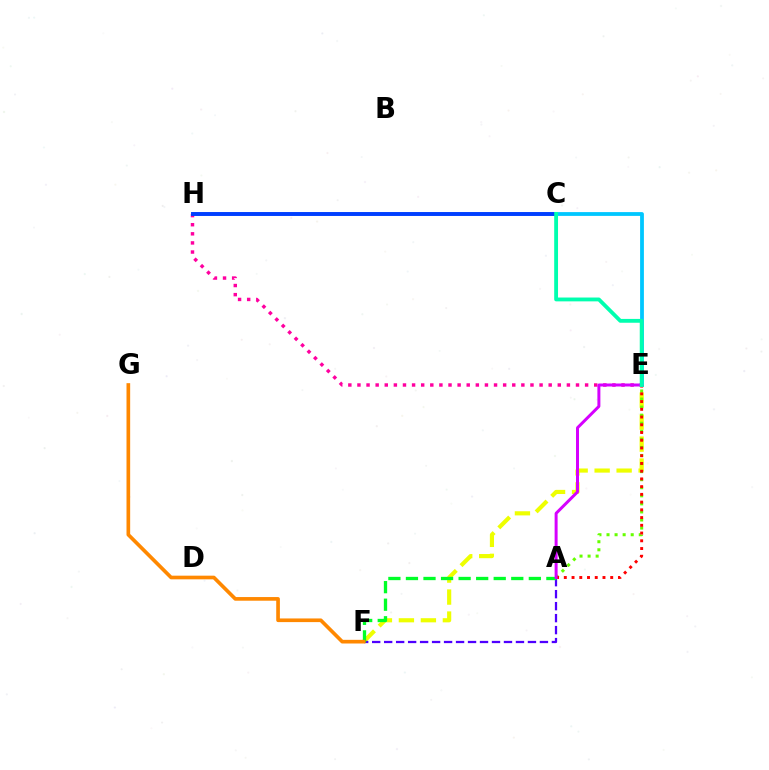{('E', 'F'): [{'color': '#eeff00', 'line_style': 'dashed', 'thickness': 2.99}], ('E', 'H'): [{'color': '#ff00a0', 'line_style': 'dotted', 'thickness': 2.47}], ('A', 'F'): [{'color': '#4f00ff', 'line_style': 'dashed', 'thickness': 1.63}, {'color': '#00ff27', 'line_style': 'dashed', 'thickness': 2.38}], ('C', 'E'): [{'color': '#00c7ff', 'line_style': 'solid', 'thickness': 2.73}, {'color': '#00ffaf', 'line_style': 'solid', 'thickness': 2.76}], ('A', 'E'): [{'color': '#66ff00', 'line_style': 'dotted', 'thickness': 2.19}, {'color': '#ff0000', 'line_style': 'dotted', 'thickness': 2.1}, {'color': '#d600ff', 'line_style': 'solid', 'thickness': 2.15}], ('C', 'H'): [{'color': '#003fff', 'line_style': 'solid', 'thickness': 2.83}], ('F', 'G'): [{'color': '#ff8800', 'line_style': 'solid', 'thickness': 2.63}]}